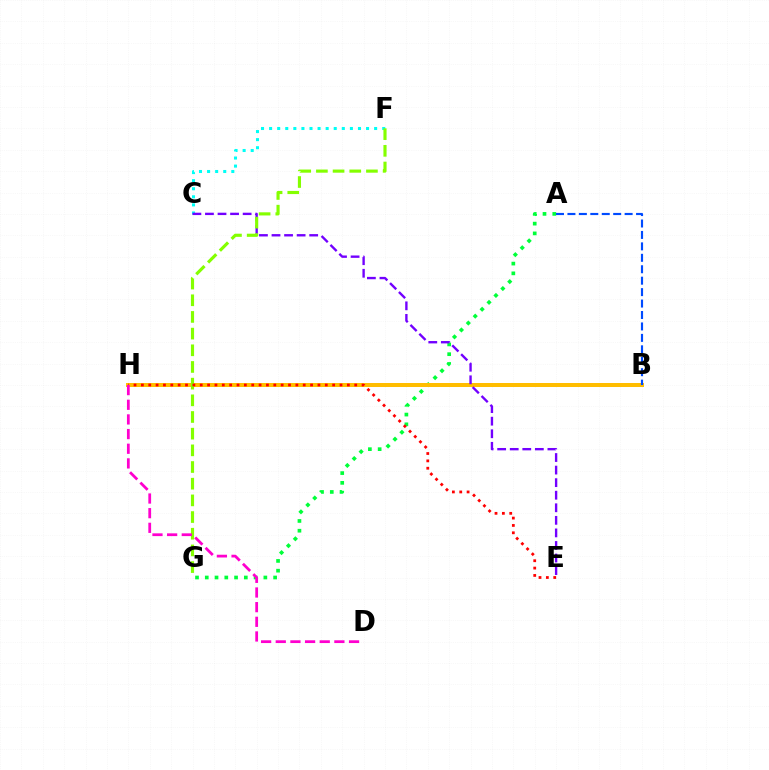{('A', 'G'): [{'color': '#00ff39', 'line_style': 'dotted', 'thickness': 2.65}], ('B', 'H'): [{'color': '#ffbd00', 'line_style': 'solid', 'thickness': 2.88}], ('C', 'F'): [{'color': '#00fff6', 'line_style': 'dotted', 'thickness': 2.2}], ('C', 'E'): [{'color': '#7200ff', 'line_style': 'dashed', 'thickness': 1.71}], ('F', 'G'): [{'color': '#84ff00', 'line_style': 'dashed', 'thickness': 2.27}], ('E', 'H'): [{'color': '#ff0000', 'line_style': 'dotted', 'thickness': 2.0}], ('D', 'H'): [{'color': '#ff00cf', 'line_style': 'dashed', 'thickness': 1.99}], ('A', 'B'): [{'color': '#004bff', 'line_style': 'dashed', 'thickness': 1.55}]}